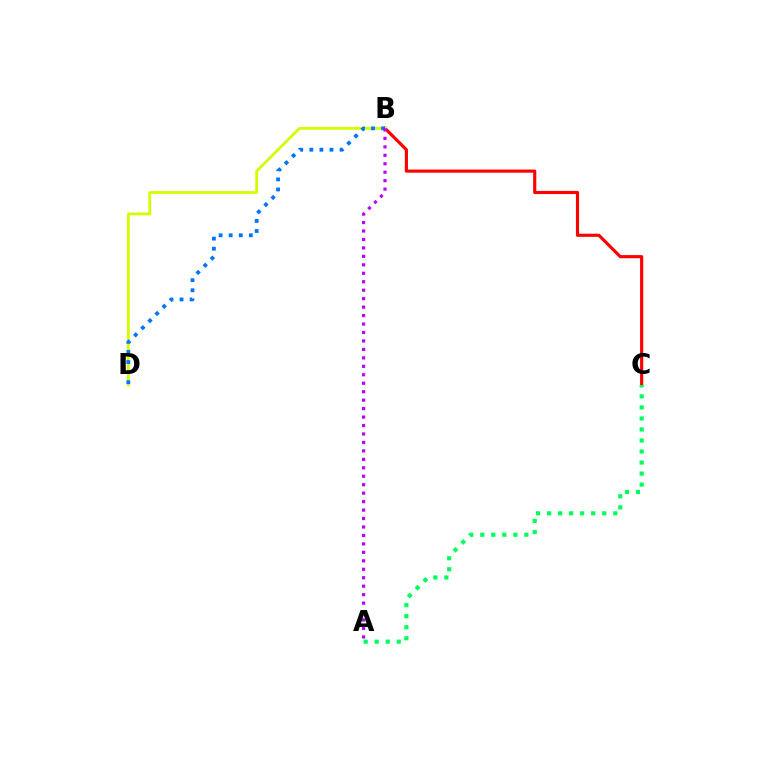{('B', 'C'): [{'color': '#ff0000', 'line_style': 'solid', 'thickness': 2.26}], ('A', 'C'): [{'color': '#00ff5c', 'line_style': 'dotted', 'thickness': 3.0}], ('B', 'D'): [{'color': '#d1ff00', 'line_style': 'solid', 'thickness': 2.02}, {'color': '#0074ff', 'line_style': 'dotted', 'thickness': 2.74}], ('A', 'B'): [{'color': '#b900ff', 'line_style': 'dotted', 'thickness': 2.3}]}